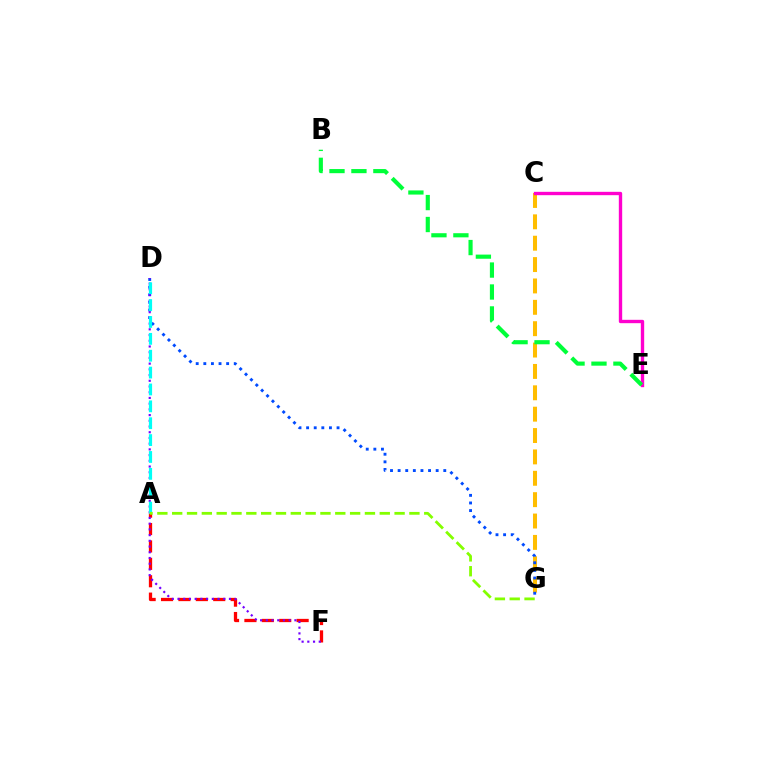{('A', 'F'): [{'color': '#ff0000', 'line_style': 'dashed', 'thickness': 2.36}], ('C', 'G'): [{'color': '#ffbd00', 'line_style': 'dashed', 'thickness': 2.9}], ('D', 'G'): [{'color': '#004bff', 'line_style': 'dotted', 'thickness': 2.07}], ('D', 'F'): [{'color': '#7200ff', 'line_style': 'dotted', 'thickness': 1.55}], ('C', 'E'): [{'color': '#ff00cf', 'line_style': 'solid', 'thickness': 2.42}], ('B', 'E'): [{'color': '#00ff39', 'line_style': 'dashed', 'thickness': 2.98}], ('A', 'D'): [{'color': '#00fff6', 'line_style': 'dashed', 'thickness': 2.29}], ('A', 'G'): [{'color': '#84ff00', 'line_style': 'dashed', 'thickness': 2.01}]}